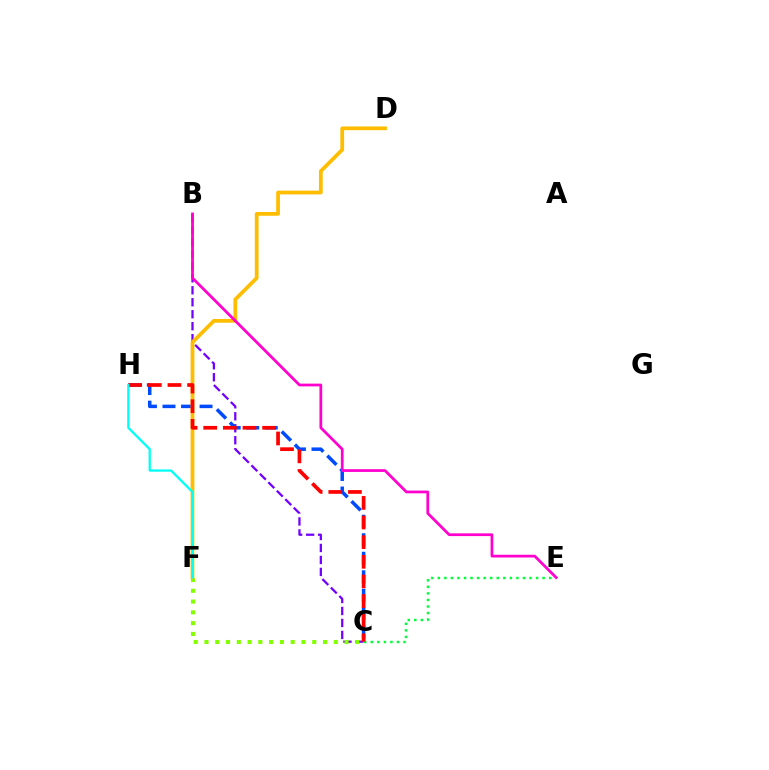{('C', 'E'): [{'color': '#00ff39', 'line_style': 'dotted', 'thickness': 1.78}], ('B', 'C'): [{'color': '#7200ff', 'line_style': 'dashed', 'thickness': 1.63}], ('C', 'H'): [{'color': '#004bff', 'line_style': 'dashed', 'thickness': 2.52}, {'color': '#ff0000', 'line_style': 'dashed', 'thickness': 2.67}], ('C', 'F'): [{'color': '#84ff00', 'line_style': 'dotted', 'thickness': 2.93}], ('D', 'F'): [{'color': '#ffbd00', 'line_style': 'solid', 'thickness': 2.7}], ('B', 'E'): [{'color': '#ff00cf', 'line_style': 'solid', 'thickness': 1.98}], ('F', 'H'): [{'color': '#00fff6', 'line_style': 'solid', 'thickness': 1.65}]}